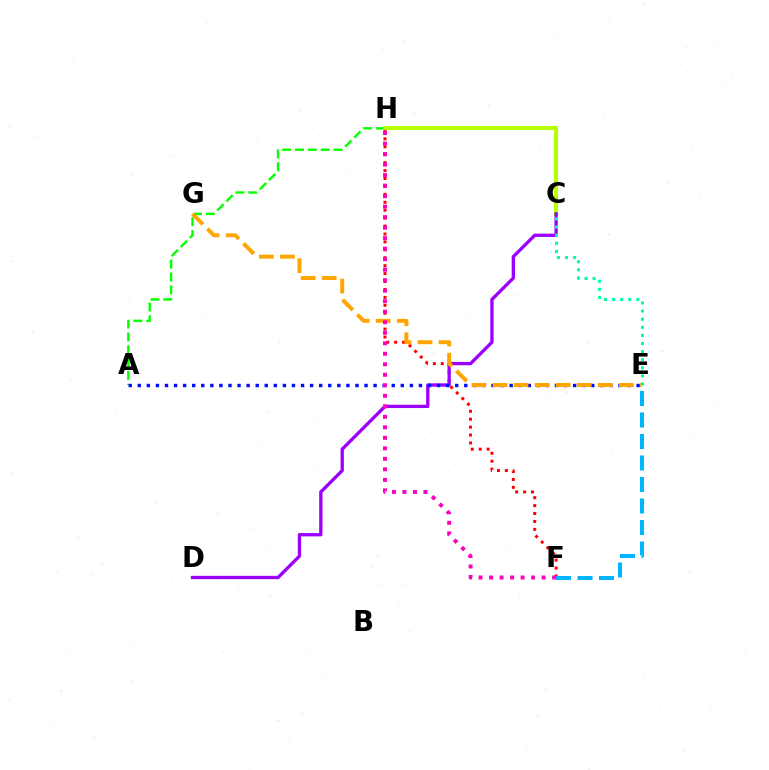{('A', 'H'): [{'color': '#08ff00', 'line_style': 'dashed', 'thickness': 1.74}], ('F', 'H'): [{'color': '#ff0000', 'line_style': 'dotted', 'thickness': 2.15}, {'color': '#ff00bd', 'line_style': 'dotted', 'thickness': 2.86}], ('C', 'H'): [{'color': '#b3ff00', 'line_style': 'solid', 'thickness': 2.94}], ('C', 'D'): [{'color': '#9b00ff', 'line_style': 'solid', 'thickness': 2.39}], ('C', 'E'): [{'color': '#00ff9d', 'line_style': 'dotted', 'thickness': 2.2}], ('A', 'E'): [{'color': '#0010ff', 'line_style': 'dotted', 'thickness': 2.46}], ('E', 'G'): [{'color': '#ffa500', 'line_style': 'dashed', 'thickness': 2.86}], ('E', 'F'): [{'color': '#00b5ff', 'line_style': 'dashed', 'thickness': 2.92}]}